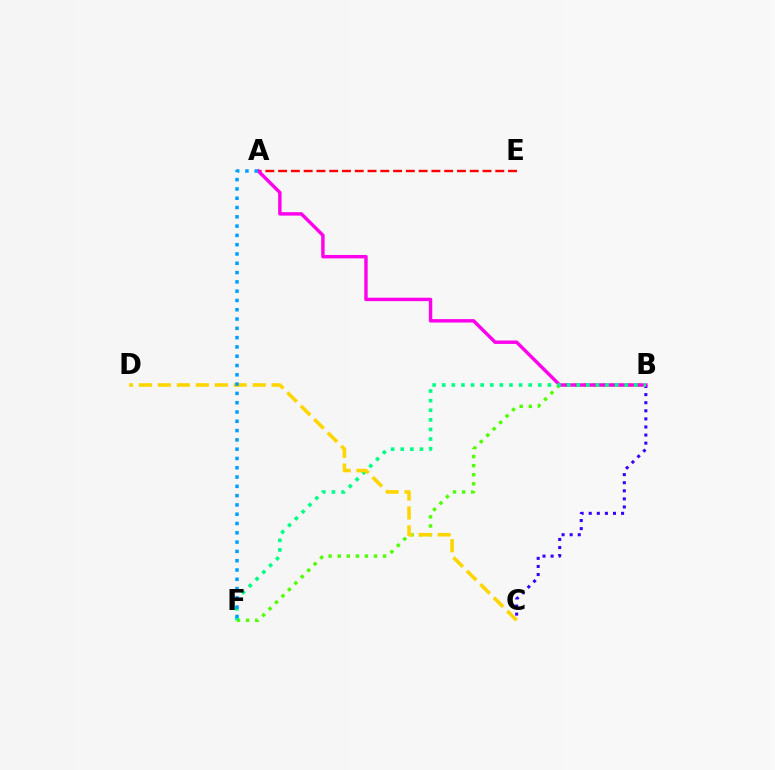{('B', 'F'): [{'color': '#4fff00', 'line_style': 'dotted', 'thickness': 2.47}, {'color': '#00ff86', 'line_style': 'dotted', 'thickness': 2.61}], ('A', 'E'): [{'color': '#ff0000', 'line_style': 'dashed', 'thickness': 1.74}], ('B', 'C'): [{'color': '#3700ff', 'line_style': 'dotted', 'thickness': 2.2}], ('A', 'B'): [{'color': '#ff00ed', 'line_style': 'solid', 'thickness': 2.47}], ('C', 'D'): [{'color': '#ffd500', 'line_style': 'dashed', 'thickness': 2.58}], ('A', 'F'): [{'color': '#009eff', 'line_style': 'dotted', 'thickness': 2.53}]}